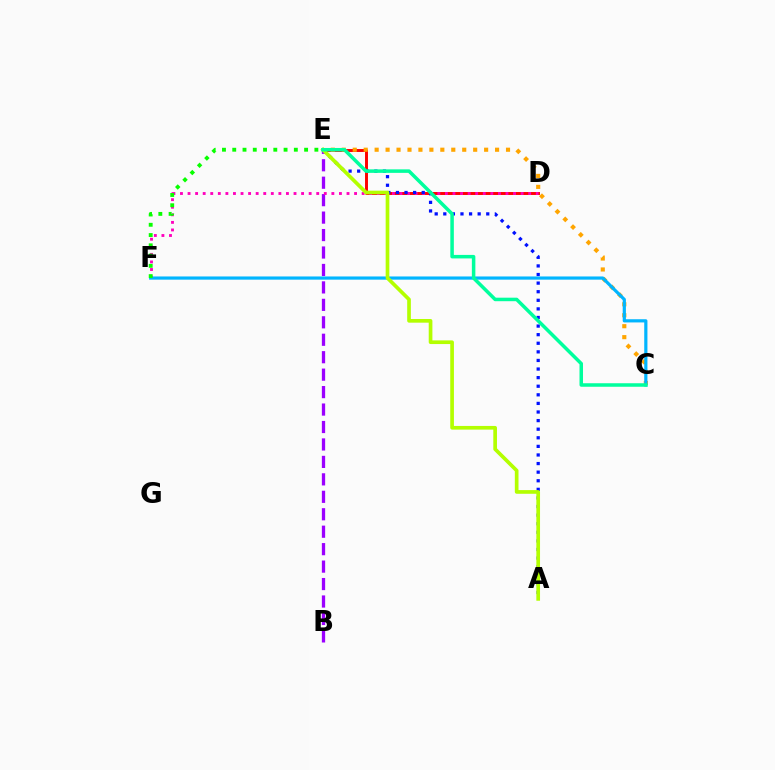{('B', 'E'): [{'color': '#9b00ff', 'line_style': 'dashed', 'thickness': 2.37}], ('D', 'E'): [{'color': '#ff0000', 'line_style': 'solid', 'thickness': 2.12}], ('D', 'F'): [{'color': '#ff00bd', 'line_style': 'dotted', 'thickness': 2.06}], ('A', 'E'): [{'color': '#0010ff', 'line_style': 'dotted', 'thickness': 2.33}, {'color': '#b3ff00', 'line_style': 'solid', 'thickness': 2.65}], ('C', 'E'): [{'color': '#ffa500', 'line_style': 'dotted', 'thickness': 2.97}, {'color': '#00ff9d', 'line_style': 'solid', 'thickness': 2.53}], ('C', 'F'): [{'color': '#00b5ff', 'line_style': 'solid', 'thickness': 2.3}], ('E', 'F'): [{'color': '#08ff00', 'line_style': 'dotted', 'thickness': 2.79}]}